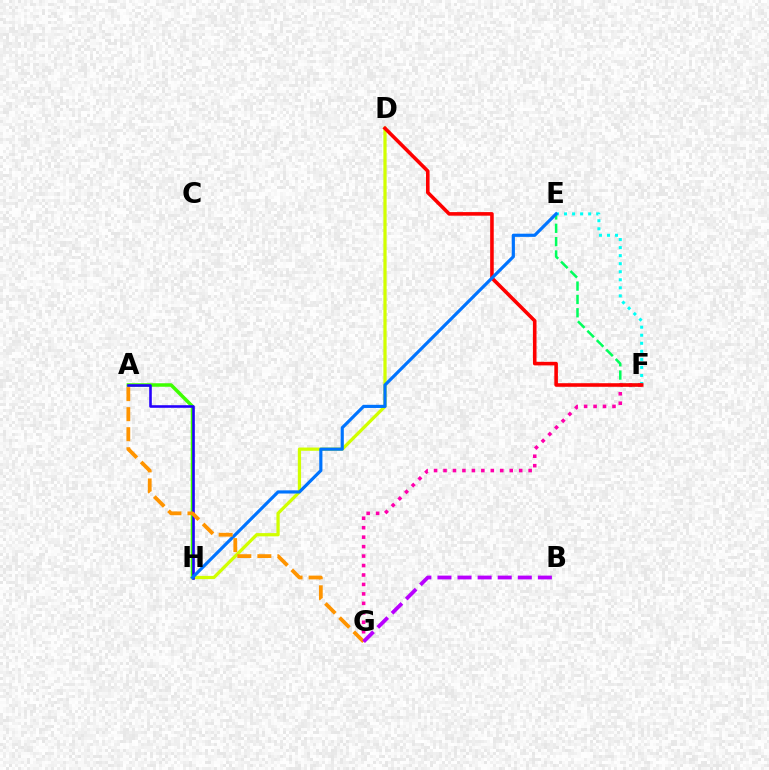{('A', 'H'): [{'color': '#3dff00', 'line_style': 'solid', 'thickness': 2.51}, {'color': '#2500ff', 'line_style': 'solid', 'thickness': 1.87}], ('D', 'H'): [{'color': '#d1ff00', 'line_style': 'solid', 'thickness': 2.34}], ('E', 'F'): [{'color': '#00fff6', 'line_style': 'dotted', 'thickness': 2.18}, {'color': '#00ff5c', 'line_style': 'dashed', 'thickness': 1.81}], ('F', 'G'): [{'color': '#ff00ac', 'line_style': 'dotted', 'thickness': 2.57}], ('D', 'F'): [{'color': '#ff0000', 'line_style': 'solid', 'thickness': 2.58}], ('E', 'H'): [{'color': '#0074ff', 'line_style': 'solid', 'thickness': 2.28}], ('A', 'G'): [{'color': '#ff9400', 'line_style': 'dashed', 'thickness': 2.72}], ('B', 'G'): [{'color': '#b900ff', 'line_style': 'dashed', 'thickness': 2.73}]}